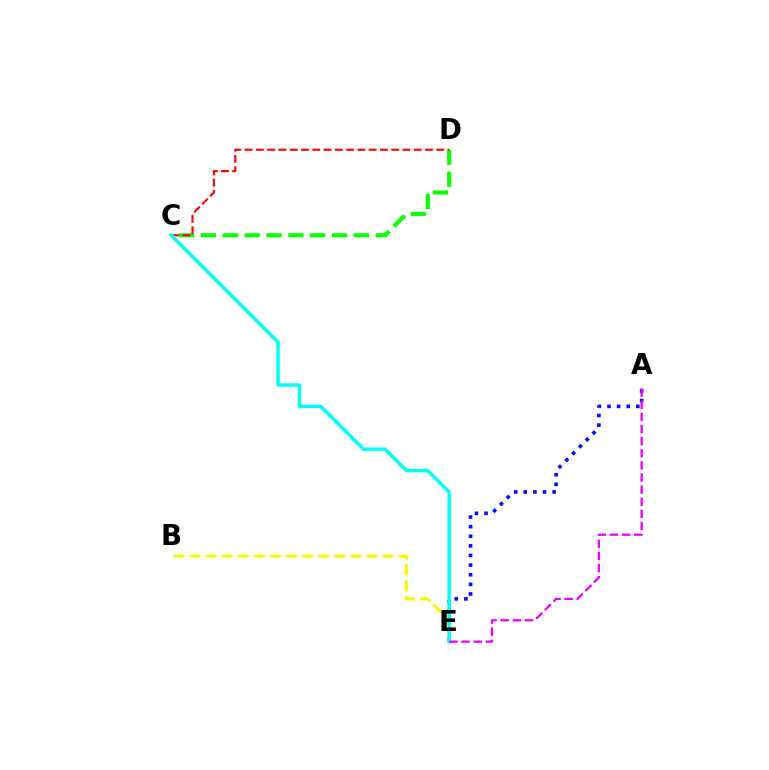{('C', 'D'): [{'color': '#08ff00', 'line_style': 'dashed', 'thickness': 2.97}, {'color': '#ff0000', 'line_style': 'dashed', 'thickness': 1.53}], ('A', 'E'): [{'color': '#0010ff', 'line_style': 'dotted', 'thickness': 2.61}, {'color': '#ee00ff', 'line_style': 'dashed', 'thickness': 1.65}], ('B', 'E'): [{'color': '#fcf500', 'line_style': 'dashed', 'thickness': 2.18}], ('C', 'E'): [{'color': '#00fff6', 'line_style': 'solid', 'thickness': 2.49}]}